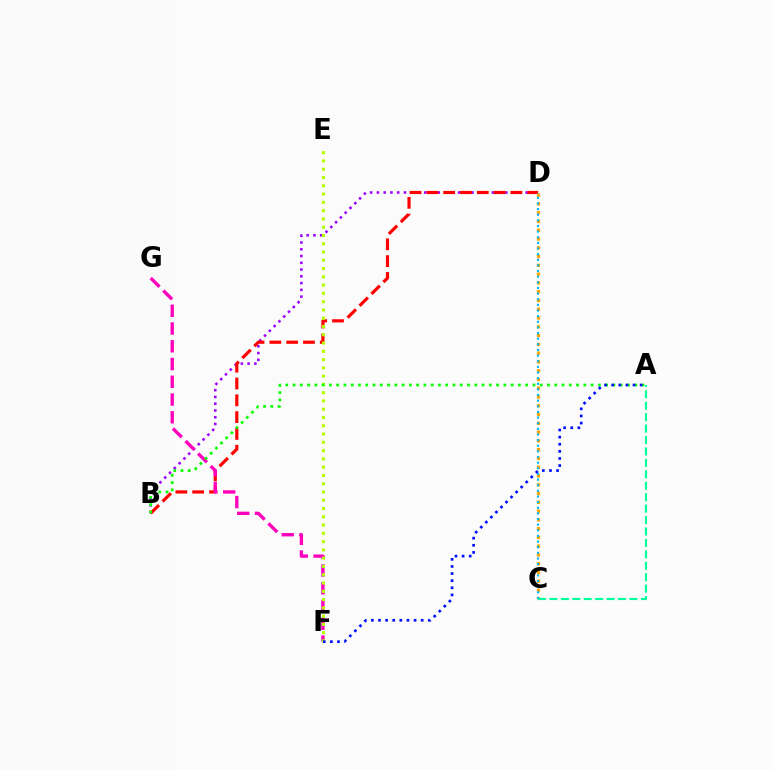{('B', 'D'): [{'color': '#9b00ff', 'line_style': 'dotted', 'thickness': 1.84}, {'color': '#ff0000', 'line_style': 'dashed', 'thickness': 2.28}], ('F', 'G'): [{'color': '#ff00bd', 'line_style': 'dashed', 'thickness': 2.41}], ('E', 'F'): [{'color': '#b3ff00', 'line_style': 'dotted', 'thickness': 2.25}], ('C', 'D'): [{'color': '#ffa500', 'line_style': 'dotted', 'thickness': 2.38}, {'color': '#00b5ff', 'line_style': 'dotted', 'thickness': 1.53}], ('A', 'C'): [{'color': '#00ff9d', 'line_style': 'dashed', 'thickness': 1.55}], ('A', 'B'): [{'color': '#08ff00', 'line_style': 'dotted', 'thickness': 1.98}], ('A', 'F'): [{'color': '#0010ff', 'line_style': 'dotted', 'thickness': 1.93}]}